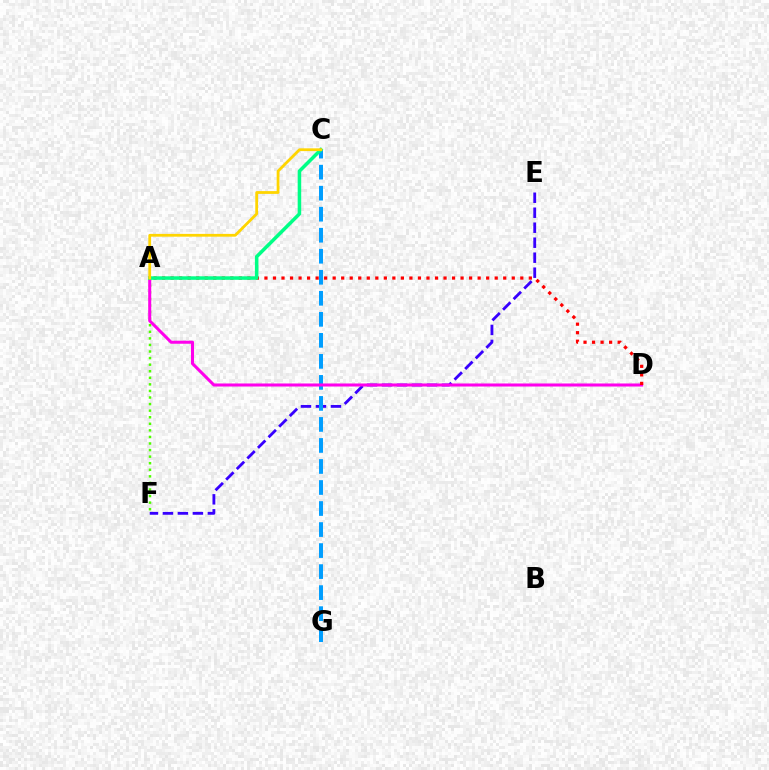{('A', 'F'): [{'color': '#4fff00', 'line_style': 'dotted', 'thickness': 1.79}], ('E', 'F'): [{'color': '#3700ff', 'line_style': 'dashed', 'thickness': 2.04}], ('C', 'G'): [{'color': '#009eff', 'line_style': 'dashed', 'thickness': 2.86}], ('A', 'D'): [{'color': '#ff00ed', 'line_style': 'solid', 'thickness': 2.19}, {'color': '#ff0000', 'line_style': 'dotted', 'thickness': 2.32}], ('A', 'C'): [{'color': '#00ff86', 'line_style': 'solid', 'thickness': 2.54}, {'color': '#ffd500', 'line_style': 'solid', 'thickness': 2.0}]}